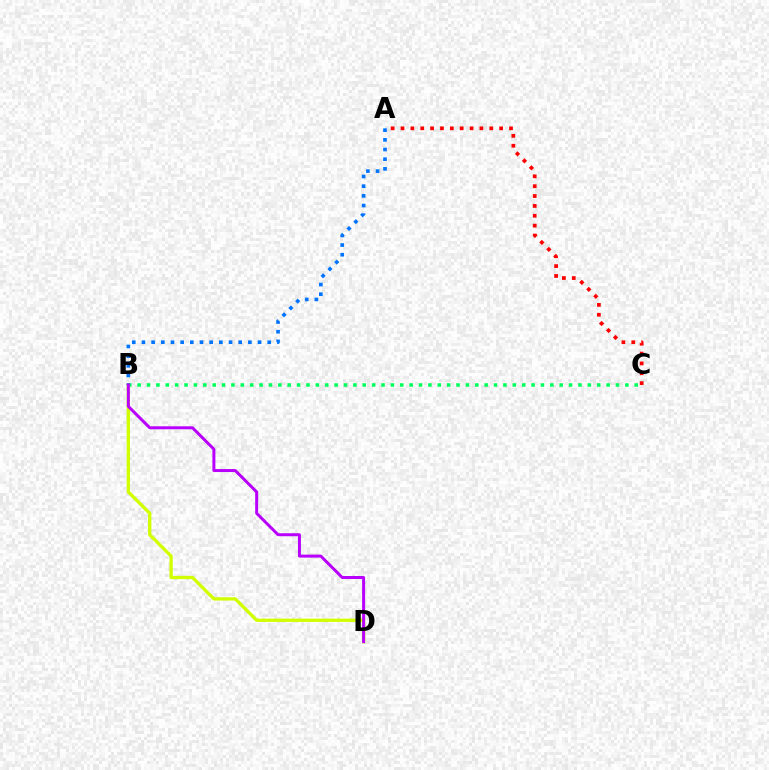{('A', 'C'): [{'color': '#ff0000', 'line_style': 'dotted', 'thickness': 2.68}], ('B', 'C'): [{'color': '#00ff5c', 'line_style': 'dotted', 'thickness': 2.55}], ('B', 'D'): [{'color': '#d1ff00', 'line_style': 'solid', 'thickness': 2.39}, {'color': '#b900ff', 'line_style': 'solid', 'thickness': 2.15}], ('A', 'B'): [{'color': '#0074ff', 'line_style': 'dotted', 'thickness': 2.63}]}